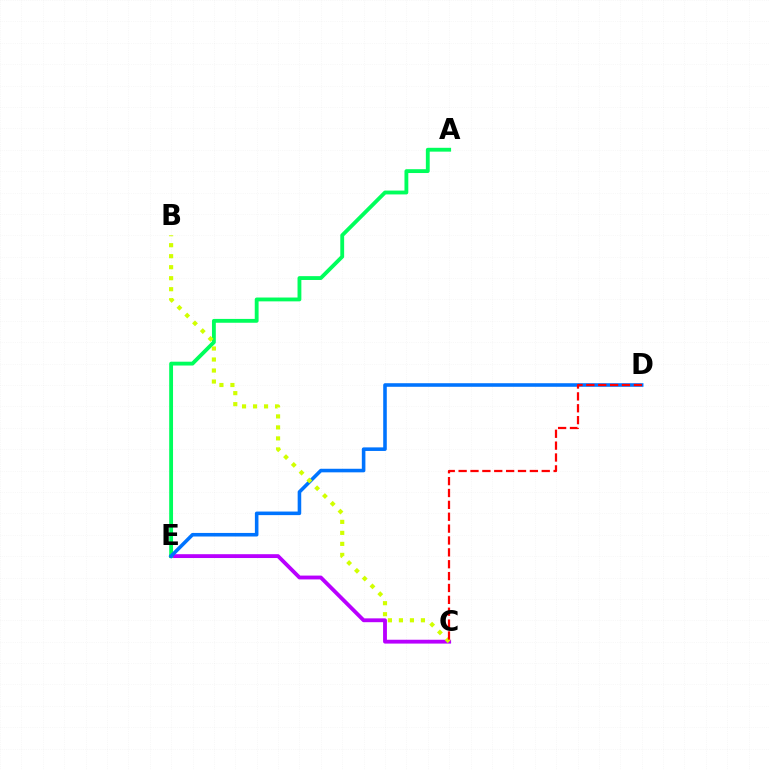{('C', 'E'): [{'color': '#b900ff', 'line_style': 'solid', 'thickness': 2.76}], ('A', 'E'): [{'color': '#00ff5c', 'line_style': 'solid', 'thickness': 2.77}], ('D', 'E'): [{'color': '#0074ff', 'line_style': 'solid', 'thickness': 2.57}], ('B', 'C'): [{'color': '#d1ff00', 'line_style': 'dotted', 'thickness': 2.99}], ('C', 'D'): [{'color': '#ff0000', 'line_style': 'dashed', 'thickness': 1.61}]}